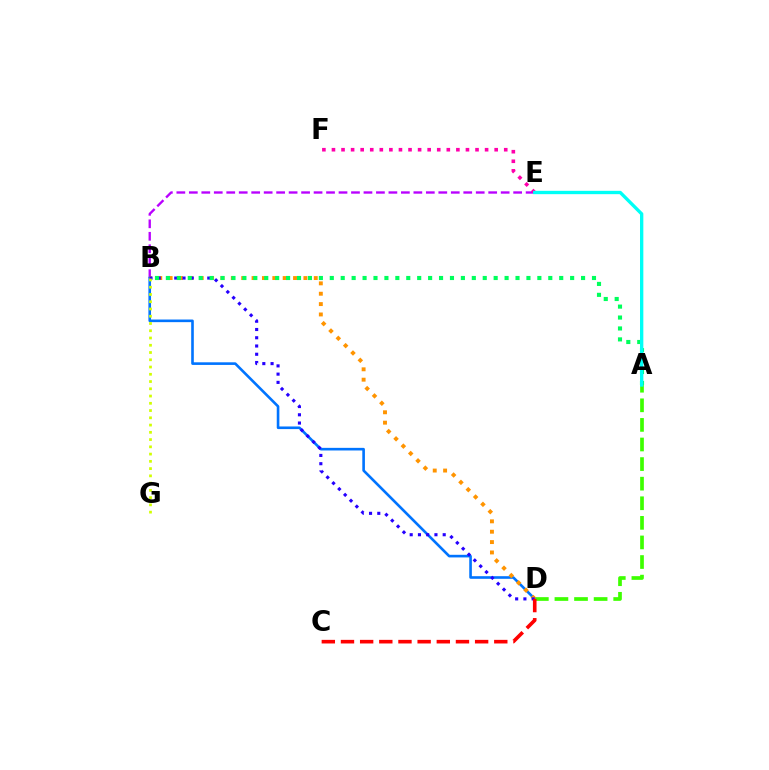{('B', 'E'): [{'color': '#b900ff', 'line_style': 'dashed', 'thickness': 1.69}], ('B', 'D'): [{'color': '#0074ff', 'line_style': 'solid', 'thickness': 1.89}, {'color': '#ff9400', 'line_style': 'dotted', 'thickness': 2.82}, {'color': '#2500ff', 'line_style': 'dotted', 'thickness': 2.24}], ('A', 'D'): [{'color': '#3dff00', 'line_style': 'dashed', 'thickness': 2.66}], ('A', 'B'): [{'color': '#00ff5c', 'line_style': 'dotted', 'thickness': 2.97}], ('C', 'D'): [{'color': '#ff0000', 'line_style': 'dashed', 'thickness': 2.6}], ('B', 'G'): [{'color': '#d1ff00', 'line_style': 'dotted', 'thickness': 1.97}], ('E', 'F'): [{'color': '#ff00ac', 'line_style': 'dotted', 'thickness': 2.6}], ('A', 'E'): [{'color': '#00fff6', 'line_style': 'solid', 'thickness': 2.4}]}